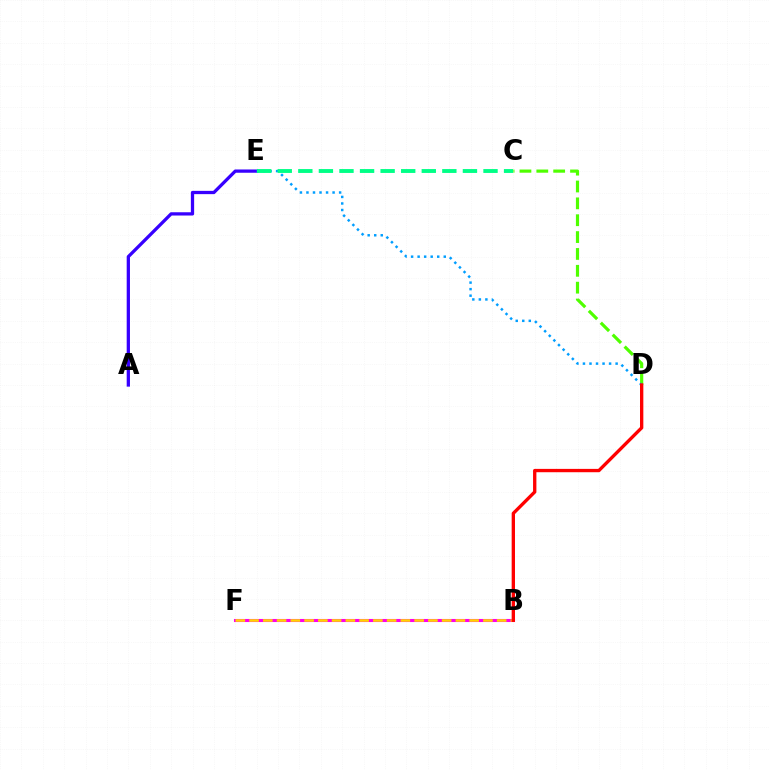{('B', 'F'): [{'color': '#ff00ed', 'line_style': 'solid', 'thickness': 2.22}, {'color': '#ffd500', 'line_style': 'dashed', 'thickness': 1.87}], ('C', 'D'): [{'color': '#4fff00', 'line_style': 'dashed', 'thickness': 2.29}], ('A', 'E'): [{'color': '#3700ff', 'line_style': 'solid', 'thickness': 2.36}], ('D', 'E'): [{'color': '#009eff', 'line_style': 'dotted', 'thickness': 1.78}], ('B', 'D'): [{'color': '#ff0000', 'line_style': 'solid', 'thickness': 2.4}], ('C', 'E'): [{'color': '#00ff86', 'line_style': 'dashed', 'thickness': 2.8}]}